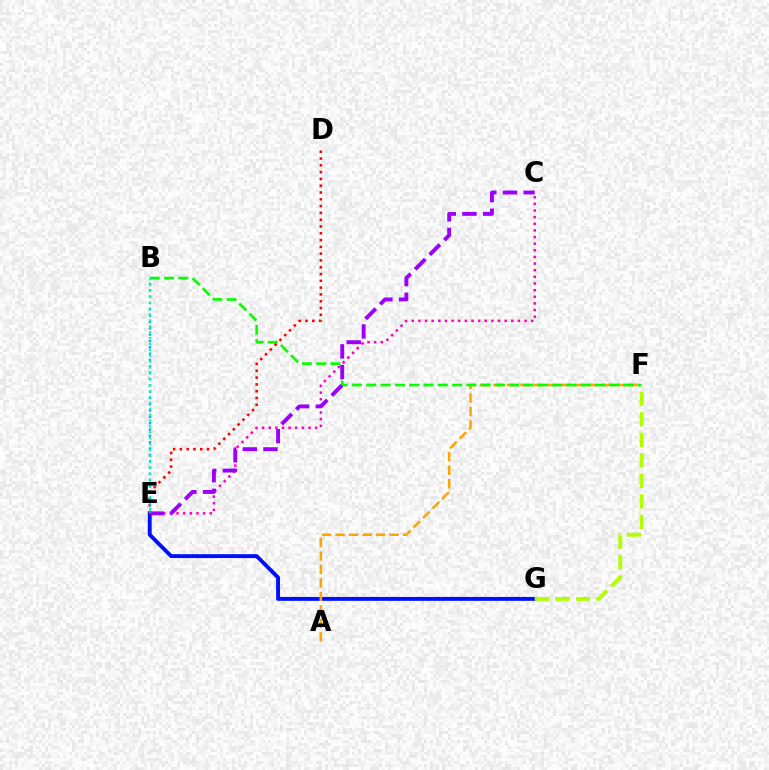{('C', 'E'): [{'color': '#ff00bd', 'line_style': 'dotted', 'thickness': 1.8}, {'color': '#9b00ff', 'line_style': 'dashed', 'thickness': 2.8}], ('E', 'G'): [{'color': '#0010ff', 'line_style': 'solid', 'thickness': 2.8}], ('A', 'F'): [{'color': '#ffa500', 'line_style': 'dashed', 'thickness': 1.83}], ('B', 'F'): [{'color': '#08ff00', 'line_style': 'dashed', 'thickness': 1.94}], ('F', 'G'): [{'color': '#b3ff00', 'line_style': 'dashed', 'thickness': 2.79}], ('D', 'E'): [{'color': '#ff0000', 'line_style': 'dotted', 'thickness': 1.85}], ('B', 'E'): [{'color': '#00b5ff', 'line_style': 'dotted', 'thickness': 1.72}, {'color': '#00ff9d', 'line_style': 'dotted', 'thickness': 1.6}]}